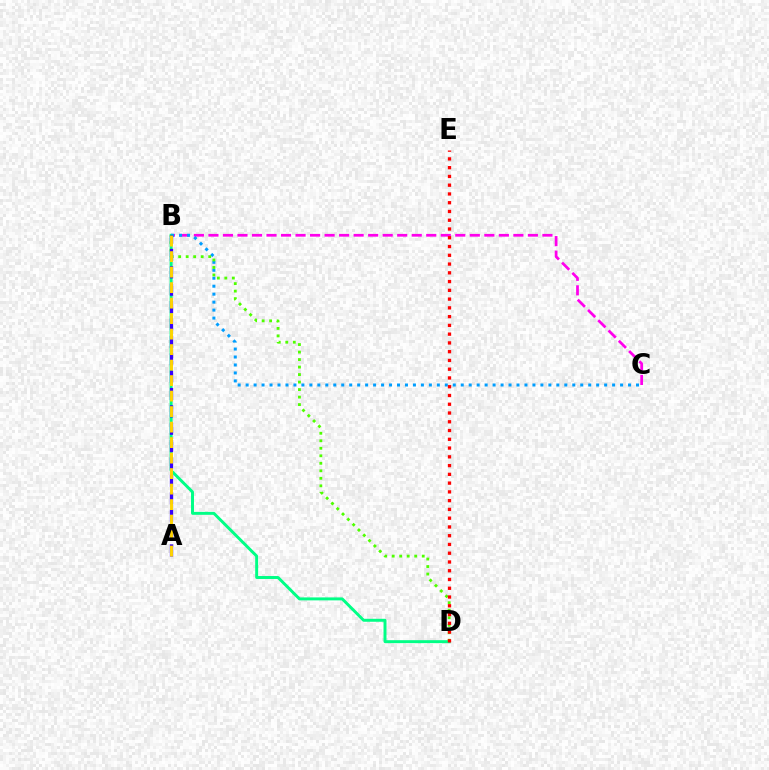{('B', 'C'): [{'color': '#ff00ed', 'line_style': 'dashed', 'thickness': 1.97}, {'color': '#009eff', 'line_style': 'dotted', 'thickness': 2.16}], ('B', 'D'): [{'color': '#00ff86', 'line_style': 'solid', 'thickness': 2.13}, {'color': '#4fff00', 'line_style': 'dotted', 'thickness': 2.04}], ('A', 'B'): [{'color': '#3700ff', 'line_style': 'dashed', 'thickness': 2.36}, {'color': '#ffd500', 'line_style': 'dashed', 'thickness': 2.11}], ('D', 'E'): [{'color': '#ff0000', 'line_style': 'dotted', 'thickness': 2.38}]}